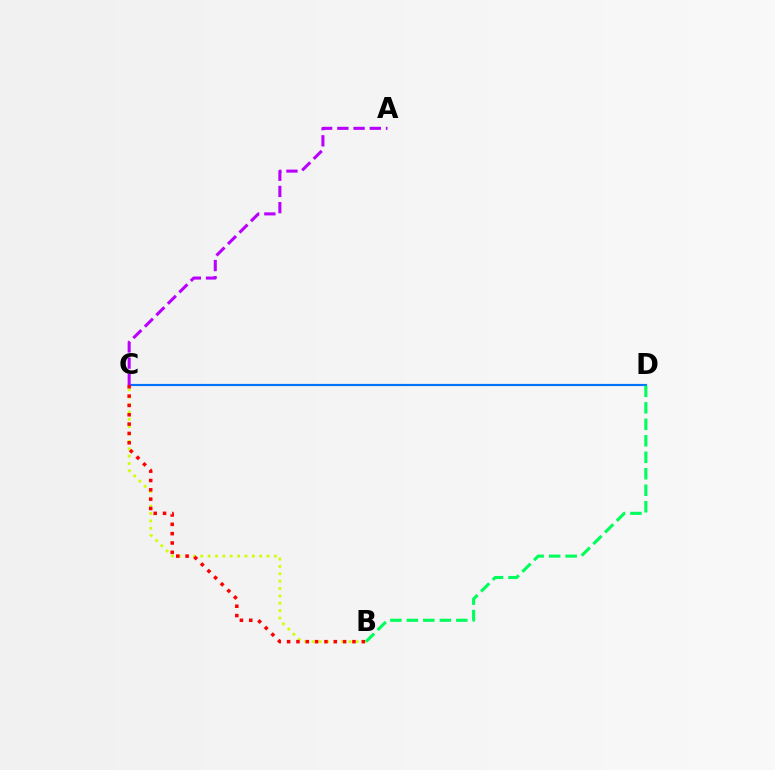{('B', 'C'): [{'color': '#d1ff00', 'line_style': 'dotted', 'thickness': 2.0}, {'color': '#ff0000', 'line_style': 'dotted', 'thickness': 2.54}], ('C', 'D'): [{'color': '#0074ff', 'line_style': 'solid', 'thickness': 1.56}], ('A', 'C'): [{'color': '#b900ff', 'line_style': 'dashed', 'thickness': 2.2}], ('B', 'D'): [{'color': '#00ff5c', 'line_style': 'dashed', 'thickness': 2.24}]}